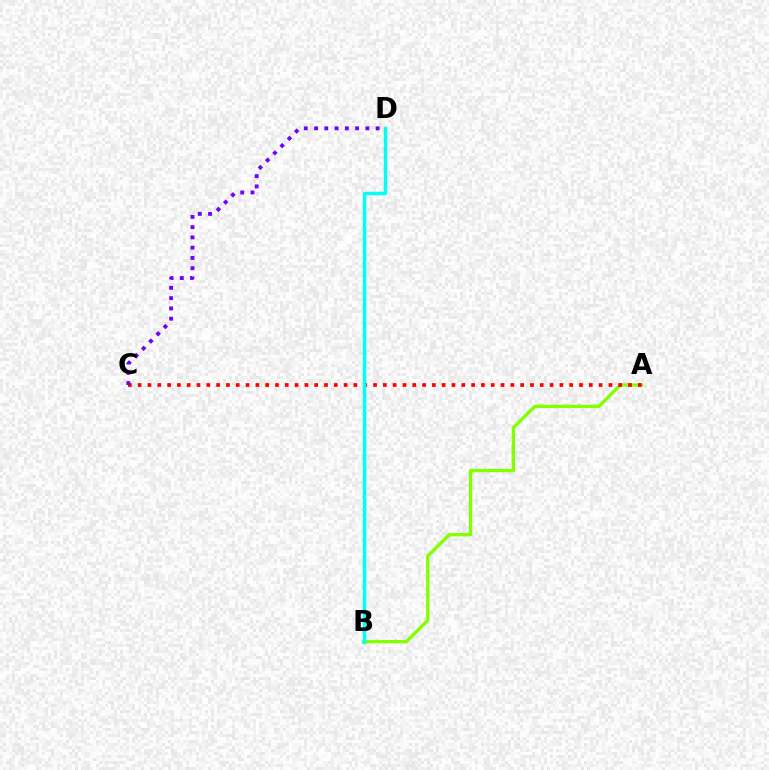{('A', 'B'): [{'color': '#84ff00', 'line_style': 'solid', 'thickness': 2.38}], ('A', 'C'): [{'color': '#ff0000', 'line_style': 'dotted', 'thickness': 2.66}], ('C', 'D'): [{'color': '#7200ff', 'line_style': 'dotted', 'thickness': 2.79}], ('B', 'D'): [{'color': '#00fff6', 'line_style': 'solid', 'thickness': 2.51}]}